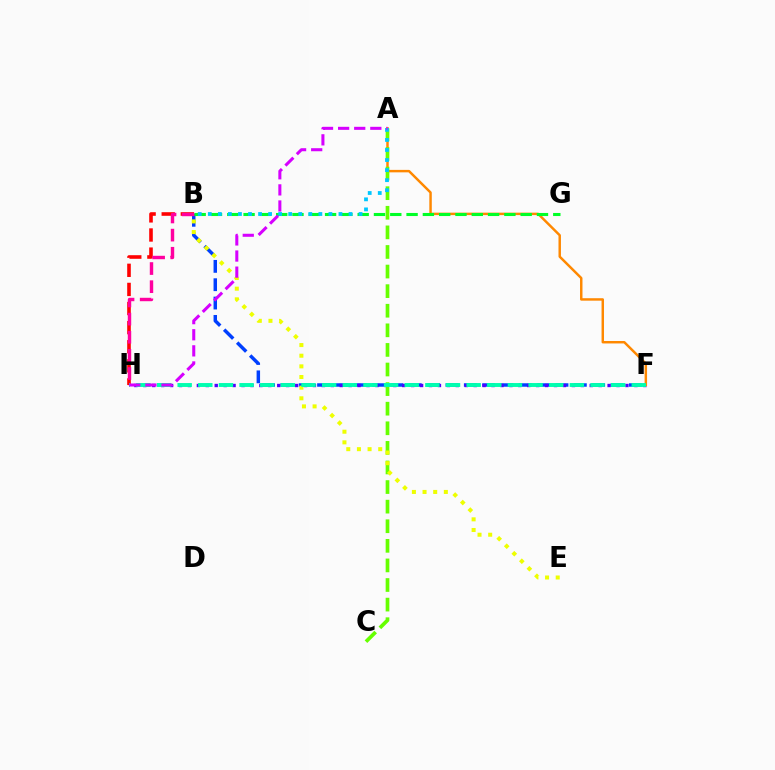{('B', 'F'): [{'color': '#003fff', 'line_style': 'dashed', 'thickness': 2.49}], ('F', 'H'): [{'color': '#4f00ff', 'line_style': 'dotted', 'thickness': 2.43}, {'color': '#00ffaf', 'line_style': 'dashed', 'thickness': 2.8}], ('B', 'H'): [{'color': '#ff0000', 'line_style': 'dashed', 'thickness': 2.6}, {'color': '#ff00a0', 'line_style': 'dashed', 'thickness': 2.46}], ('A', 'F'): [{'color': '#ff8800', 'line_style': 'solid', 'thickness': 1.77}], ('A', 'C'): [{'color': '#66ff00', 'line_style': 'dashed', 'thickness': 2.66}], ('B', 'E'): [{'color': '#eeff00', 'line_style': 'dotted', 'thickness': 2.89}], ('B', 'G'): [{'color': '#00ff27', 'line_style': 'dashed', 'thickness': 2.21}], ('A', 'B'): [{'color': '#00c7ff', 'line_style': 'dotted', 'thickness': 2.73}], ('A', 'H'): [{'color': '#d600ff', 'line_style': 'dashed', 'thickness': 2.19}]}